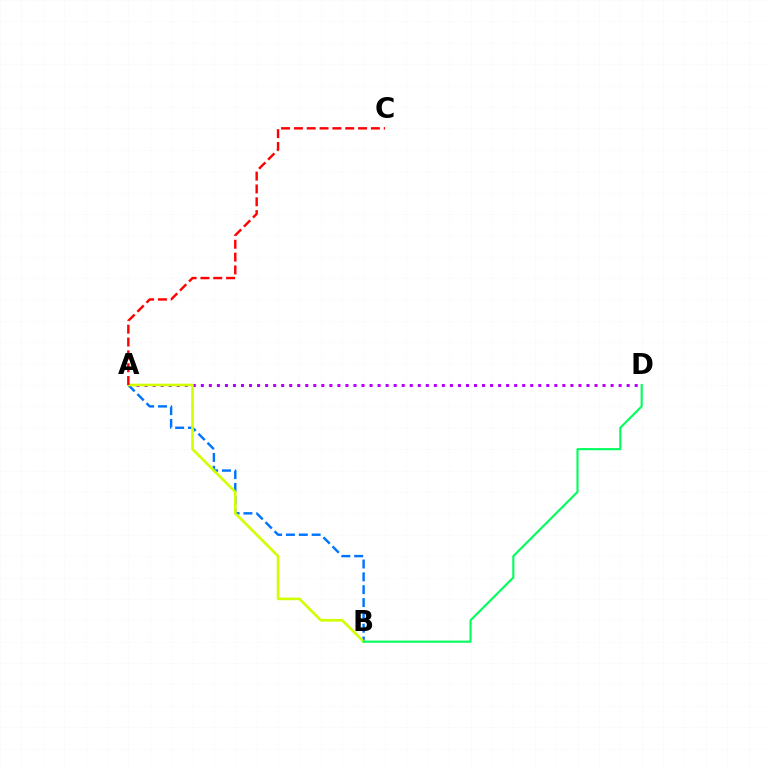{('A', 'D'): [{'color': '#b900ff', 'line_style': 'dotted', 'thickness': 2.18}], ('A', 'B'): [{'color': '#0074ff', 'line_style': 'dashed', 'thickness': 1.75}, {'color': '#d1ff00', 'line_style': 'solid', 'thickness': 1.89}], ('B', 'D'): [{'color': '#00ff5c', 'line_style': 'solid', 'thickness': 1.53}], ('A', 'C'): [{'color': '#ff0000', 'line_style': 'dashed', 'thickness': 1.74}]}